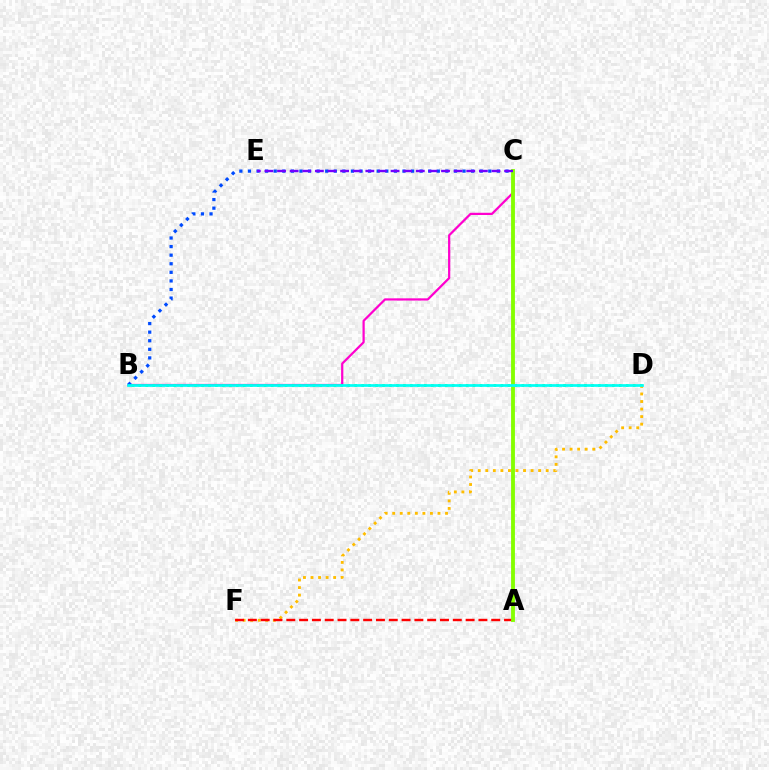{('B', 'C'): [{'color': '#ff00cf', 'line_style': 'solid', 'thickness': 1.6}, {'color': '#004bff', 'line_style': 'dotted', 'thickness': 2.33}], ('B', 'D'): [{'color': '#00ff39', 'line_style': 'dotted', 'thickness': 1.89}, {'color': '#00fff6', 'line_style': 'solid', 'thickness': 1.95}], ('D', 'F'): [{'color': '#ffbd00', 'line_style': 'dotted', 'thickness': 2.05}], ('A', 'F'): [{'color': '#ff0000', 'line_style': 'dashed', 'thickness': 1.74}], ('A', 'C'): [{'color': '#84ff00', 'line_style': 'solid', 'thickness': 2.77}], ('C', 'E'): [{'color': '#7200ff', 'line_style': 'dashed', 'thickness': 1.71}]}